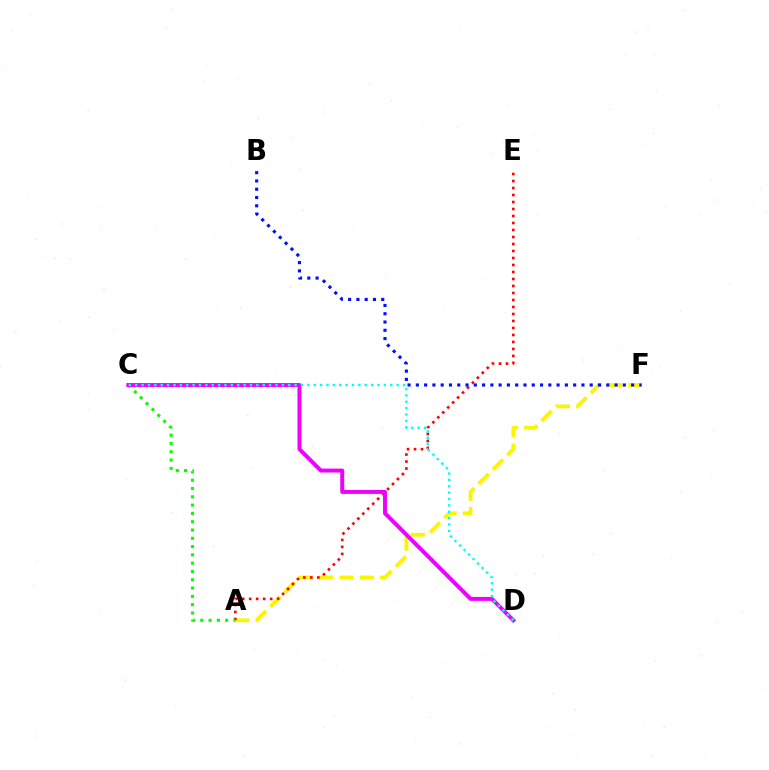{('A', 'F'): [{'color': '#fcf500', 'line_style': 'dashed', 'thickness': 2.76}], ('A', 'E'): [{'color': '#ff0000', 'line_style': 'dotted', 'thickness': 1.9}], ('A', 'C'): [{'color': '#08ff00', 'line_style': 'dotted', 'thickness': 2.25}], ('B', 'F'): [{'color': '#0010ff', 'line_style': 'dotted', 'thickness': 2.25}], ('C', 'D'): [{'color': '#ee00ff', 'line_style': 'solid', 'thickness': 2.84}, {'color': '#00fff6', 'line_style': 'dotted', 'thickness': 1.73}]}